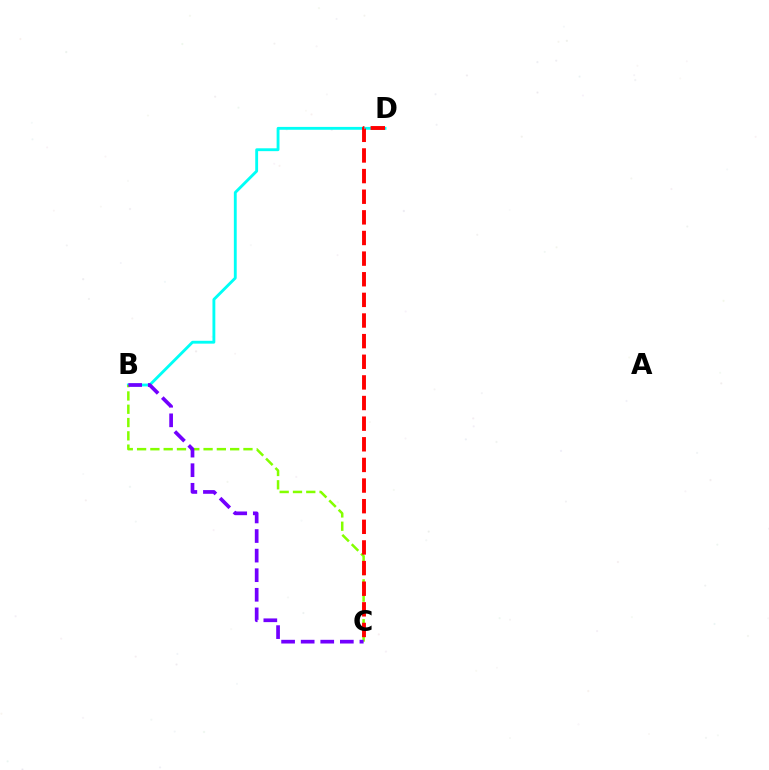{('B', 'D'): [{'color': '#00fff6', 'line_style': 'solid', 'thickness': 2.06}], ('B', 'C'): [{'color': '#84ff00', 'line_style': 'dashed', 'thickness': 1.81}, {'color': '#7200ff', 'line_style': 'dashed', 'thickness': 2.66}], ('C', 'D'): [{'color': '#ff0000', 'line_style': 'dashed', 'thickness': 2.8}]}